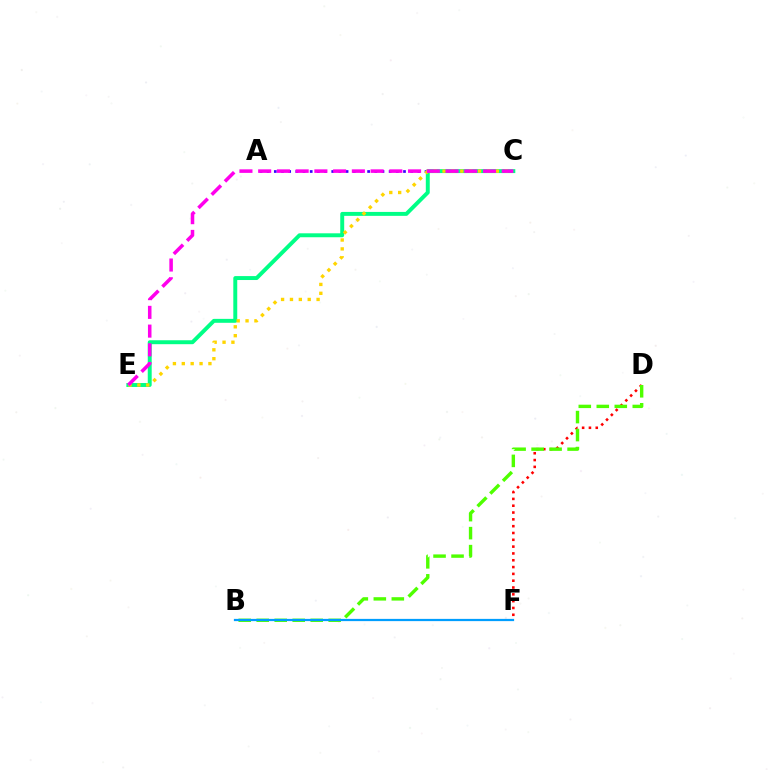{('A', 'C'): [{'color': '#3700ff', 'line_style': 'dotted', 'thickness': 1.95}], ('C', 'E'): [{'color': '#00ff86', 'line_style': 'solid', 'thickness': 2.83}, {'color': '#ffd500', 'line_style': 'dotted', 'thickness': 2.41}, {'color': '#ff00ed', 'line_style': 'dashed', 'thickness': 2.55}], ('D', 'F'): [{'color': '#ff0000', 'line_style': 'dotted', 'thickness': 1.85}], ('B', 'D'): [{'color': '#4fff00', 'line_style': 'dashed', 'thickness': 2.44}], ('B', 'F'): [{'color': '#009eff', 'line_style': 'solid', 'thickness': 1.61}]}